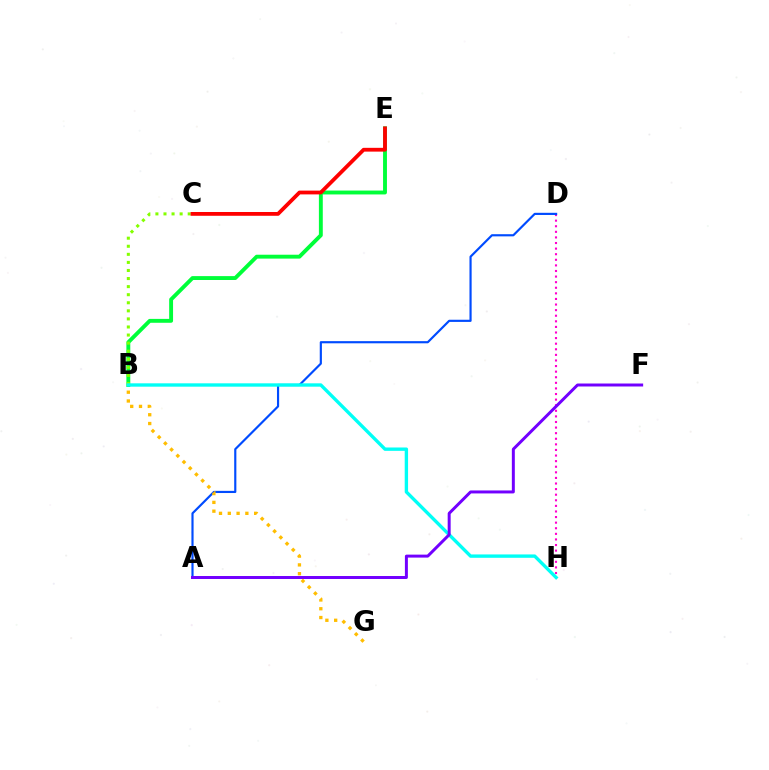{('B', 'E'): [{'color': '#00ff39', 'line_style': 'solid', 'thickness': 2.8}], ('D', 'H'): [{'color': '#ff00cf', 'line_style': 'dotted', 'thickness': 1.52}], ('A', 'D'): [{'color': '#004bff', 'line_style': 'solid', 'thickness': 1.56}], ('B', 'C'): [{'color': '#84ff00', 'line_style': 'dotted', 'thickness': 2.19}], ('B', 'G'): [{'color': '#ffbd00', 'line_style': 'dotted', 'thickness': 2.39}], ('B', 'H'): [{'color': '#00fff6', 'line_style': 'solid', 'thickness': 2.42}], ('A', 'F'): [{'color': '#7200ff', 'line_style': 'solid', 'thickness': 2.14}], ('C', 'E'): [{'color': '#ff0000', 'line_style': 'solid', 'thickness': 2.73}]}